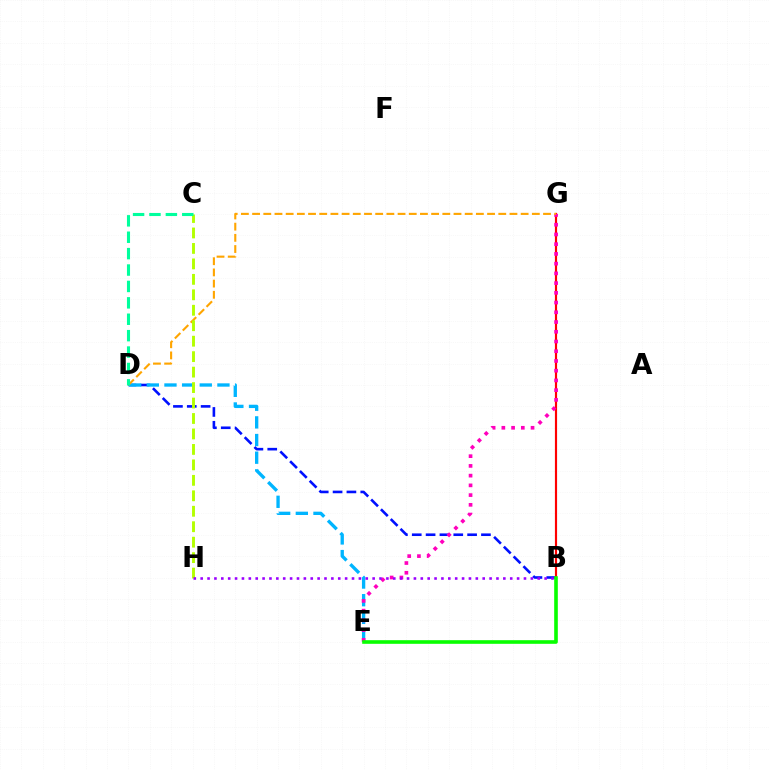{('B', 'D'): [{'color': '#0010ff', 'line_style': 'dashed', 'thickness': 1.88}], ('B', 'G'): [{'color': '#ff0000', 'line_style': 'solid', 'thickness': 1.56}], ('D', 'E'): [{'color': '#00b5ff', 'line_style': 'dashed', 'thickness': 2.4}], ('E', 'G'): [{'color': '#ff00bd', 'line_style': 'dotted', 'thickness': 2.64}], ('D', 'G'): [{'color': '#ffa500', 'line_style': 'dashed', 'thickness': 1.52}], ('B', 'E'): [{'color': '#08ff00', 'line_style': 'solid', 'thickness': 2.61}], ('C', 'H'): [{'color': '#b3ff00', 'line_style': 'dashed', 'thickness': 2.1}], ('C', 'D'): [{'color': '#00ff9d', 'line_style': 'dashed', 'thickness': 2.23}], ('B', 'H'): [{'color': '#9b00ff', 'line_style': 'dotted', 'thickness': 1.87}]}